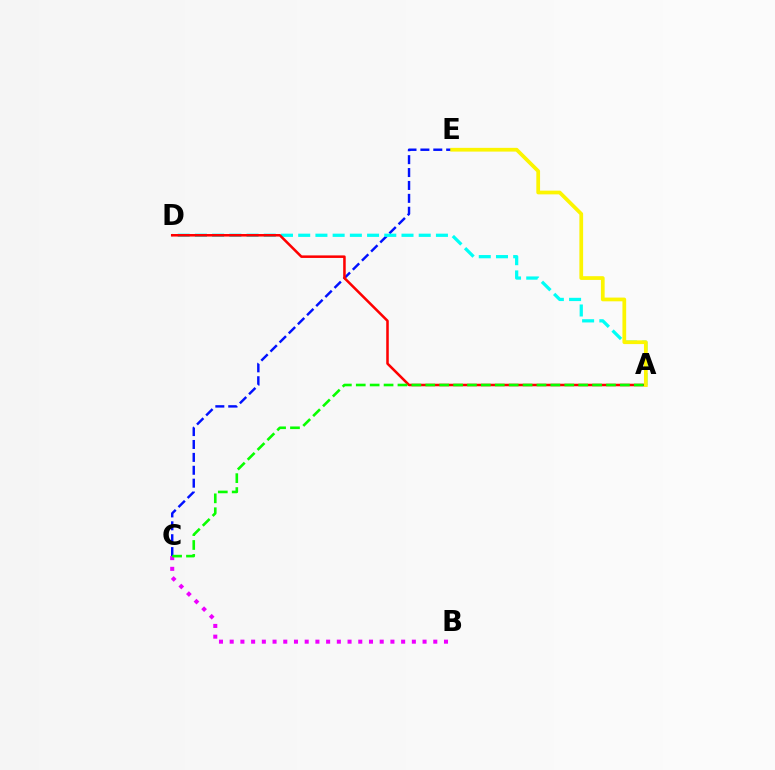{('B', 'C'): [{'color': '#ee00ff', 'line_style': 'dotted', 'thickness': 2.91}], ('C', 'E'): [{'color': '#0010ff', 'line_style': 'dashed', 'thickness': 1.75}], ('A', 'D'): [{'color': '#00fff6', 'line_style': 'dashed', 'thickness': 2.34}, {'color': '#ff0000', 'line_style': 'solid', 'thickness': 1.83}], ('A', 'E'): [{'color': '#fcf500', 'line_style': 'solid', 'thickness': 2.69}], ('A', 'C'): [{'color': '#08ff00', 'line_style': 'dashed', 'thickness': 1.89}]}